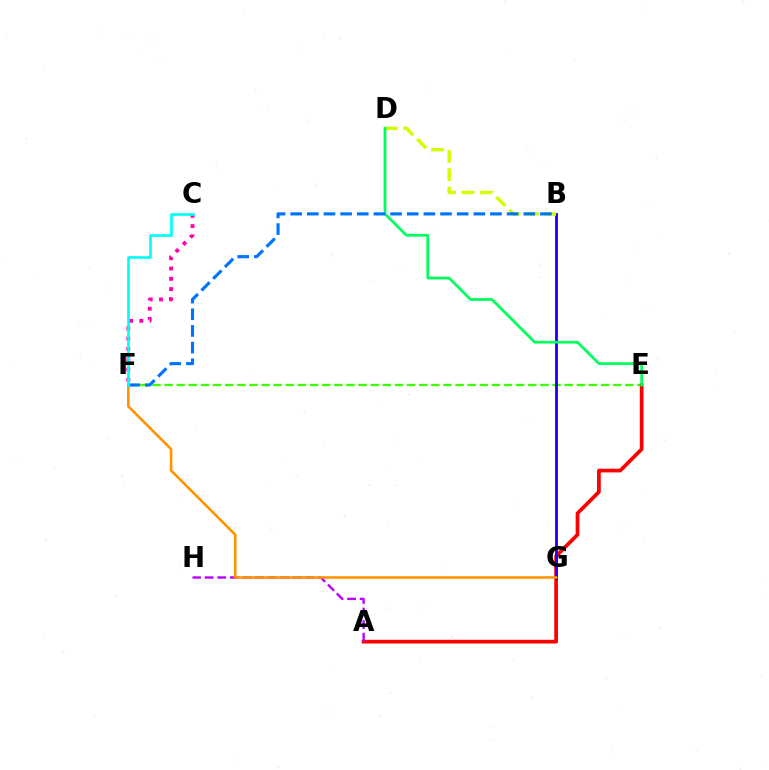{('E', 'F'): [{'color': '#3dff00', 'line_style': 'dashed', 'thickness': 1.65}], ('A', 'E'): [{'color': '#ff0000', 'line_style': 'solid', 'thickness': 2.68}], ('C', 'F'): [{'color': '#ff00ac', 'line_style': 'dotted', 'thickness': 2.79}, {'color': '#00fff6', 'line_style': 'solid', 'thickness': 1.93}], ('A', 'H'): [{'color': '#b900ff', 'line_style': 'dashed', 'thickness': 1.71}], ('B', 'G'): [{'color': '#2500ff', 'line_style': 'solid', 'thickness': 2.06}], ('B', 'D'): [{'color': '#d1ff00', 'line_style': 'dashed', 'thickness': 2.49}], ('D', 'E'): [{'color': '#00ff5c', 'line_style': 'solid', 'thickness': 1.98}], ('F', 'G'): [{'color': '#ff9400', 'line_style': 'solid', 'thickness': 1.87}], ('B', 'F'): [{'color': '#0074ff', 'line_style': 'dashed', 'thickness': 2.26}]}